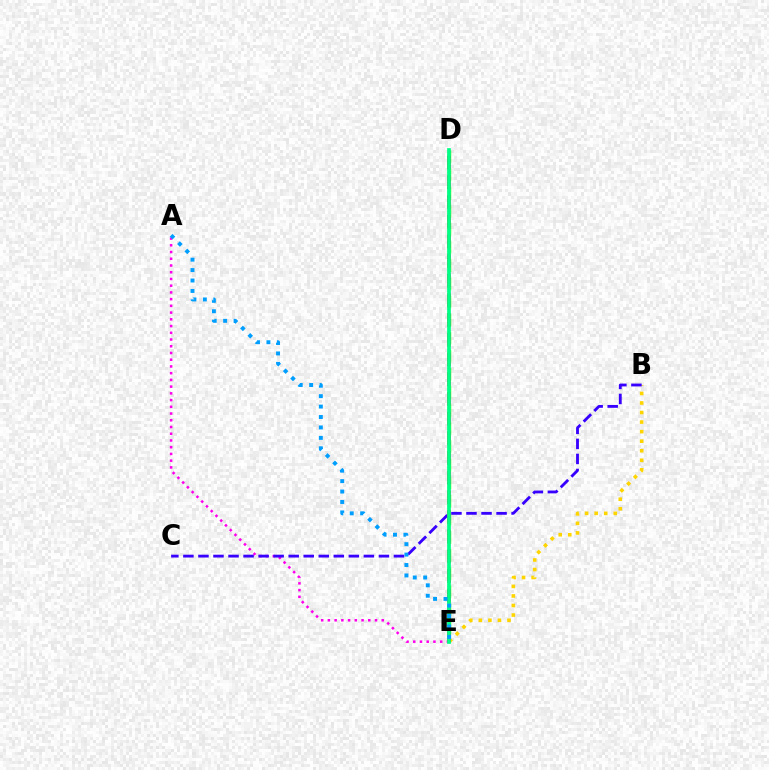{('D', 'E'): [{'color': '#4fff00', 'line_style': 'dashed', 'thickness': 2.46}, {'color': '#ff0000', 'line_style': 'dashed', 'thickness': 2.68}, {'color': '#00ff86', 'line_style': 'solid', 'thickness': 2.68}], ('A', 'E'): [{'color': '#ff00ed', 'line_style': 'dotted', 'thickness': 1.83}, {'color': '#009eff', 'line_style': 'dotted', 'thickness': 2.83}], ('B', 'E'): [{'color': '#ffd500', 'line_style': 'dotted', 'thickness': 2.6}], ('B', 'C'): [{'color': '#3700ff', 'line_style': 'dashed', 'thickness': 2.04}]}